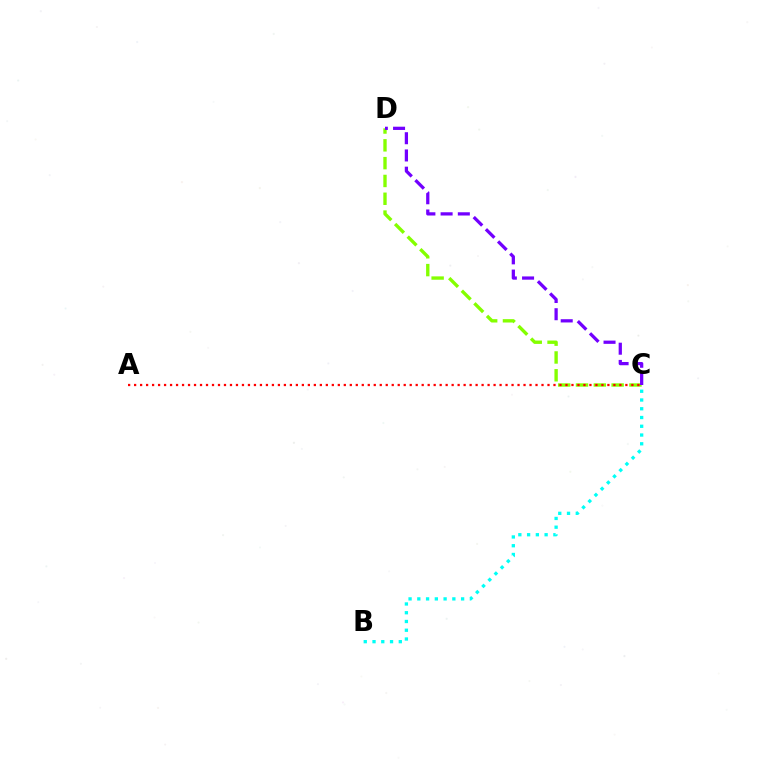{('C', 'D'): [{'color': '#84ff00', 'line_style': 'dashed', 'thickness': 2.42}, {'color': '#7200ff', 'line_style': 'dashed', 'thickness': 2.34}], ('B', 'C'): [{'color': '#00fff6', 'line_style': 'dotted', 'thickness': 2.38}], ('A', 'C'): [{'color': '#ff0000', 'line_style': 'dotted', 'thickness': 1.63}]}